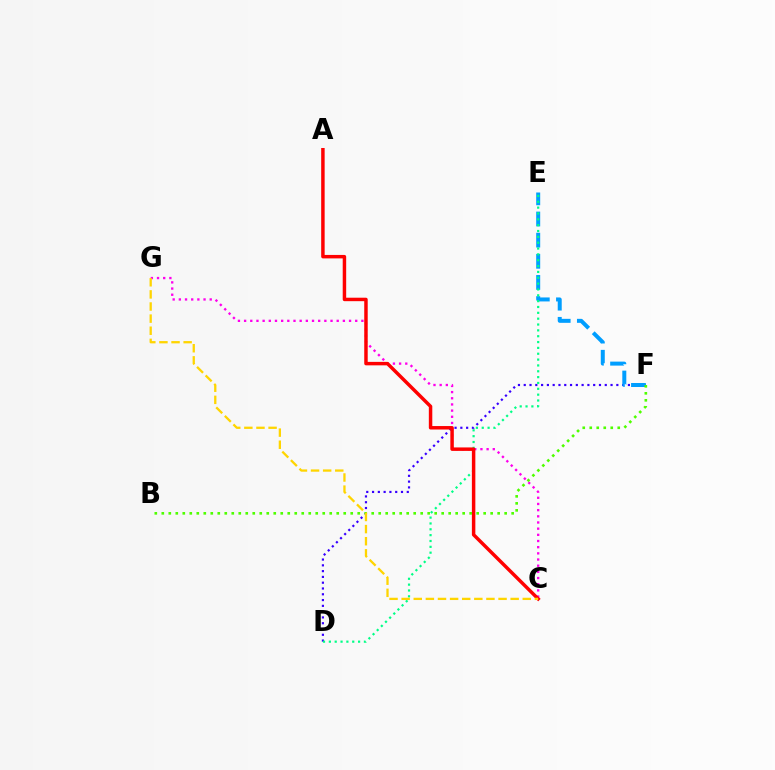{('D', 'F'): [{'color': '#3700ff', 'line_style': 'dotted', 'thickness': 1.57}], ('E', 'F'): [{'color': '#009eff', 'line_style': 'dashed', 'thickness': 2.87}], ('C', 'G'): [{'color': '#ff00ed', 'line_style': 'dotted', 'thickness': 1.68}, {'color': '#ffd500', 'line_style': 'dashed', 'thickness': 1.65}], ('D', 'E'): [{'color': '#00ff86', 'line_style': 'dotted', 'thickness': 1.59}], ('A', 'C'): [{'color': '#ff0000', 'line_style': 'solid', 'thickness': 2.49}], ('B', 'F'): [{'color': '#4fff00', 'line_style': 'dotted', 'thickness': 1.9}]}